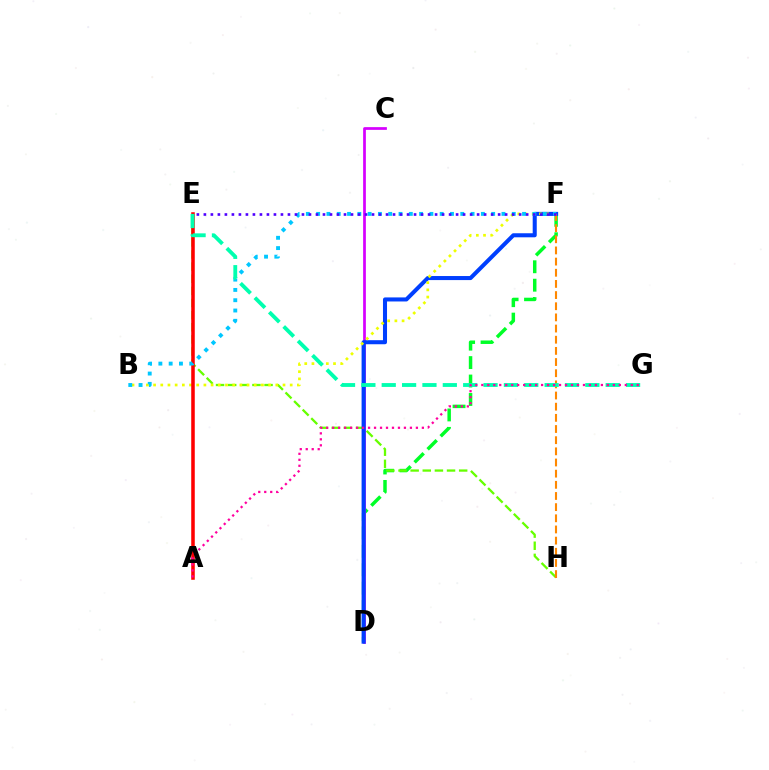{('D', 'F'): [{'color': '#00ff27', 'line_style': 'dashed', 'thickness': 2.5}, {'color': '#003fff', 'line_style': 'solid', 'thickness': 2.92}], ('E', 'H'): [{'color': '#66ff00', 'line_style': 'dashed', 'thickness': 1.65}], ('C', 'D'): [{'color': '#d600ff', 'line_style': 'solid', 'thickness': 1.96}], ('F', 'H'): [{'color': '#ff8800', 'line_style': 'dashed', 'thickness': 1.52}], ('B', 'F'): [{'color': '#eeff00', 'line_style': 'dotted', 'thickness': 1.95}, {'color': '#00c7ff', 'line_style': 'dotted', 'thickness': 2.8}], ('A', 'E'): [{'color': '#ff0000', 'line_style': 'solid', 'thickness': 2.55}], ('E', 'G'): [{'color': '#00ffaf', 'line_style': 'dashed', 'thickness': 2.77}], ('E', 'F'): [{'color': '#4f00ff', 'line_style': 'dotted', 'thickness': 1.9}], ('A', 'G'): [{'color': '#ff00a0', 'line_style': 'dotted', 'thickness': 1.62}]}